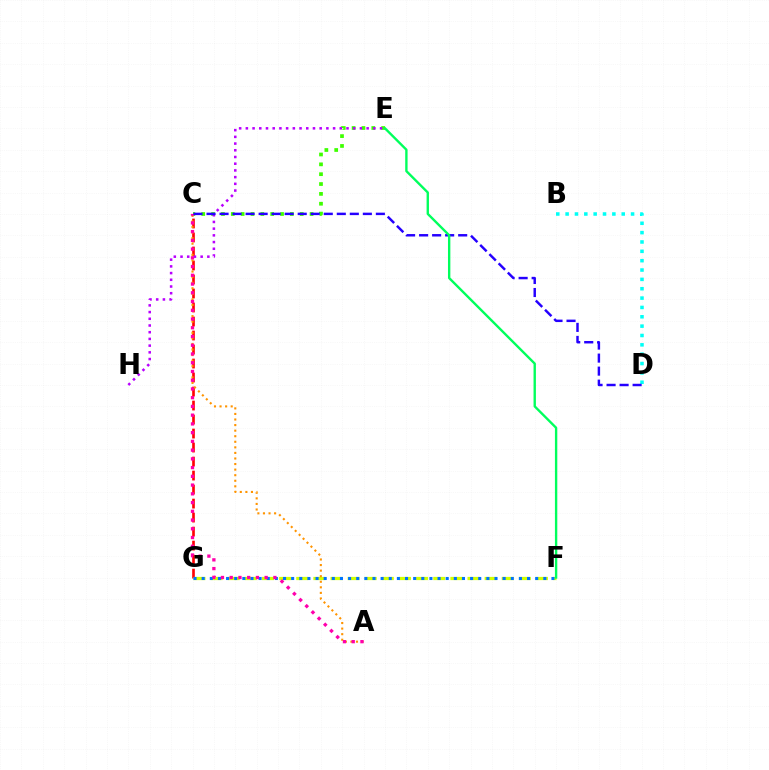{('C', 'E'): [{'color': '#3dff00', 'line_style': 'dotted', 'thickness': 2.68}], ('C', 'G'): [{'color': '#ff0000', 'line_style': 'dashed', 'thickness': 1.9}], ('F', 'G'): [{'color': '#d1ff00', 'line_style': 'dashed', 'thickness': 2.33}, {'color': '#0074ff', 'line_style': 'dotted', 'thickness': 2.21}], ('E', 'H'): [{'color': '#b900ff', 'line_style': 'dotted', 'thickness': 1.82}], ('A', 'C'): [{'color': '#ff9400', 'line_style': 'dotted', 'thickness': 1.51}, {'color': '#ff00ac', 'line_style': 'dotted', 'thickness': 2.37}], ('B', 'D'): [{'color': '#00fff6', 'line_style': 'dotted', 'thickness': 2.54}], ('C', 'D'): [{'color': '#2500ff', 'line_style': 'dashed', 'thickness': 1.77}], ('E', 'F'): [{'color': '#00ff5c', 'line_style': 'solid', 'thickness': 1.71}]}